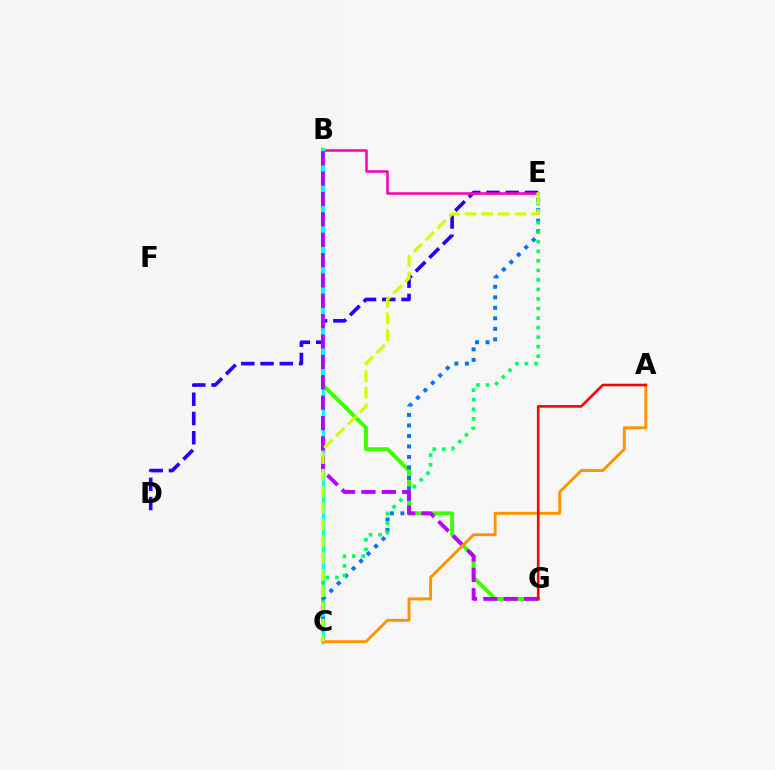{('D', 'E'): [{'color': '#2500ff', 'line_style': 'dashed', 'thickness': 2.62}], ('B', 'G'): [{'color': '#3dff00', 'line_style': 'solid', 'thickness': 2.81}, {'color': '#b900ff', 'line_style': 'dashed', 'thickness': 2.77}], ('B', 'E'): [{'color': '#ff00ac', 'line_style': 'solid', 'thickness': 1.83}], ('B', 'C'): [{'color': '#00fff6', 'line_style': 'solid', 'thickness': 2.43}], ('C', 'E'): [{'color': '#0074ff', 'line_style': 'dotted', 'thickness': 2.85}, {'color': '#00ff5c', 'line_style': 'dotted', 'thickness': 2.59}, {'color': '#d1ff00', 'line_style': 'dashed', 'thickness': 2.26}], ('A', 'C'): [{'color': '#ff9400', 'line_style': 'solid', 'thickness': 2.1}], ('A', 'G'): [{'color': '#ff0000', 'line_style': 'solid', 'thickness': 1.87}]}